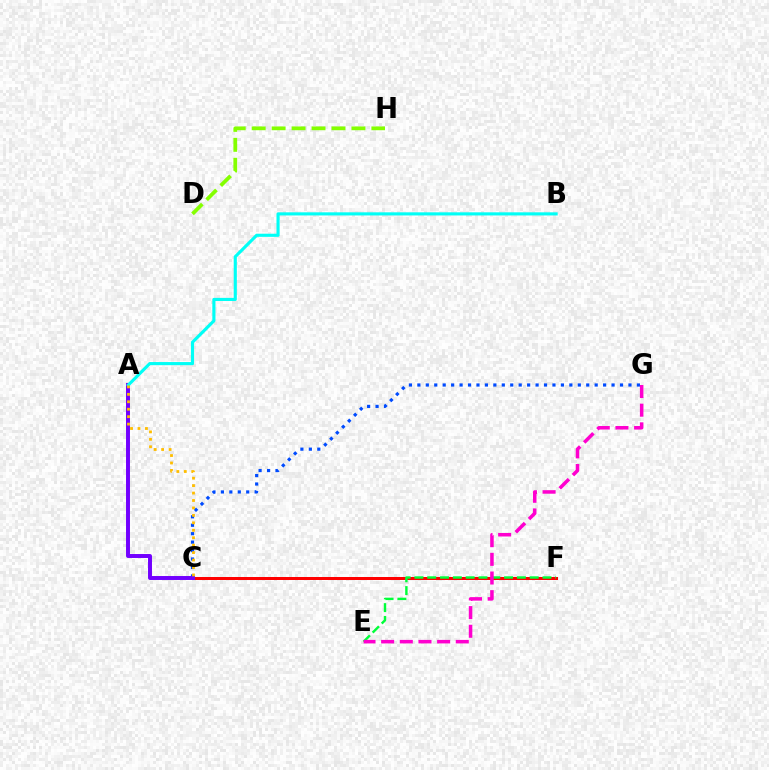{('C', 'F'): [{'color': '#ff0000', 'line_style': 'solid', 'thickness': 2.15}], ('C', 'G'): [{'color': '#004bff', 'line_style': 'dotted', 'thickness': 2.29}], ('A', 'C'): [{'color': '#7200ff', 'line_style': 'solid', 'thickness': 2.84}, {'color': '#ffbd00', 'line_style': 'dotted', 'thickness': 2.02}], ('A', 'B'): [{'color': '#00fff6', 'line_style': 'solid', 'thickness': 2.25}], ('E', 'F'): [{'color': '#00ff39', 'line_style': 'dashed', 'thickness': 1.74}], ('D', 'H'): [{'color': '#84ff00', 'line_style': 'dashed', 'thickness': 2.71}], ('E', 'G'): [{'color': '#ff00cf', 'line_style': 'dashed', 'thickness': 2.54}]}